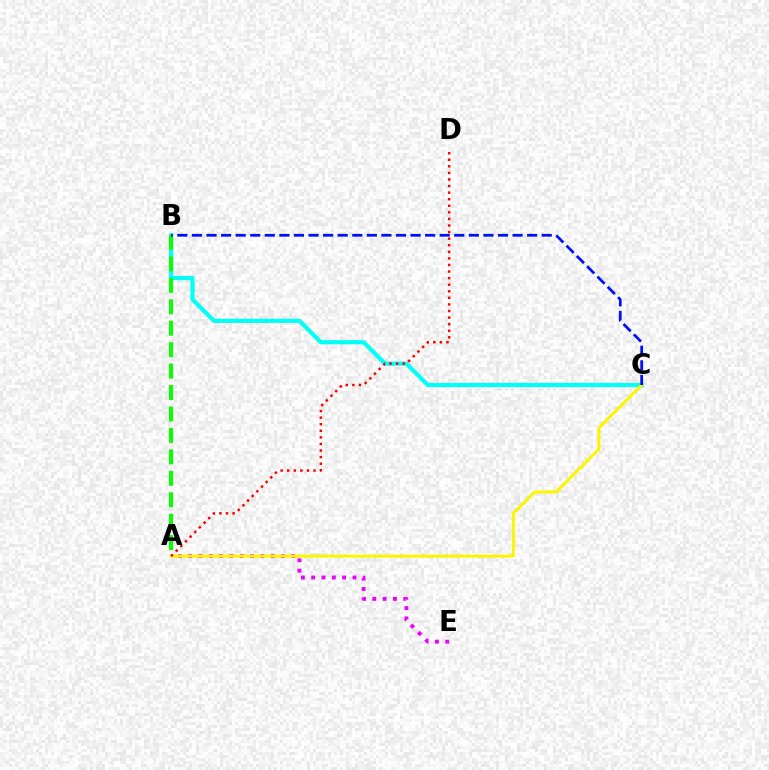{('A', 'E'): [{'color': '#ee00ff', 'line_style': 'dotted', 'thickness': 2.8}], ('B', 'C'): [{'color': '#00fff6', 'line_style': 'solid', 'thickness': 3.0}, {'color': '#0010ff', 'line_style': 'dashed', 'thickness': 1.98}], ('A', 'C'): [{'color': '#fcf500', 'line_style': 'solid', 'thickness': 2.16}], ('A', 'B'): [{'color': '#08ff00', 'line_style': 'dashed', 'thickness': 2.91}], ('A', 'D'): [{'color': '#ff0000', 'line_style': 'dotted', 'thickness': 1.79}]}